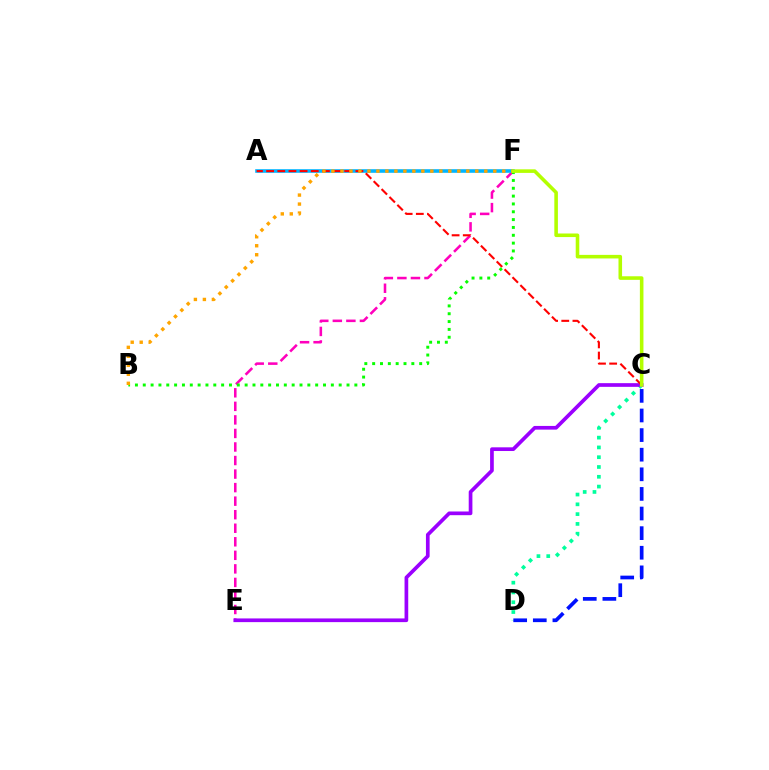{('C', 'D'): [{'color': '#00ff9d', 'line_style': 'dotted', 'thickness': 2.66}, {'color': '#0010ff', 'line_style': 'dashed', 'thickness': 2.66}], ('E', 'F'): [{'color': '#ff00bd', 'line_style': 'dashed', 'thickness': 1.84}], ('C', 'E'): [{'color': '#9b00ff', 'line_style': 'solid', 'thickness': 2.66}], ('A', 'F'): [{'color': '#00b5ff', 'line_style': 'solid', 'thickness': 2.59}], ('A', 'C'): [{'color': '#ff0000', 'line_style': 'dashed', 'thickness': 1.52}], ('B', 'F'): [{'color': '#08ff00', 'line_style': 'dotted', 'thickness': 2.13}, {'color': '#ffa500', 'line_style': 'dotted', 'thickness': 2.44}], ('C', 'F'): [{'color': '#b3ff00', 'line_style': 'solid', 'thickness': 2.57}]}